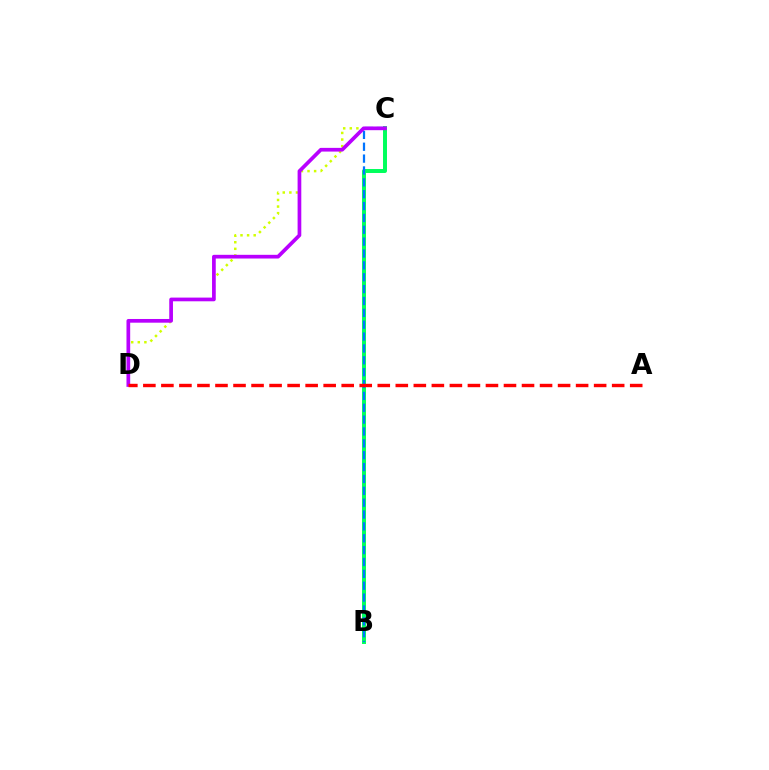{('C', 'D'): [{'color': '#d1ff00', 'line_style': 'dotted', 'thickness': 1.79}, {'color': '#b900ff', 'line_style': 'solid', 'thickness': 2.67}], ('B', 'C'): [{'color': '#00ff5c', 'line_style': 'solid', 'thickness': 2.85}, {'color': '#0074ff', 'line_style': 'dashed', 'thickness': 1.61}], ('A', 'D'): [{'color': '#ff0000', 'line_style': 'dashed', 'thickness': 2.45}]}